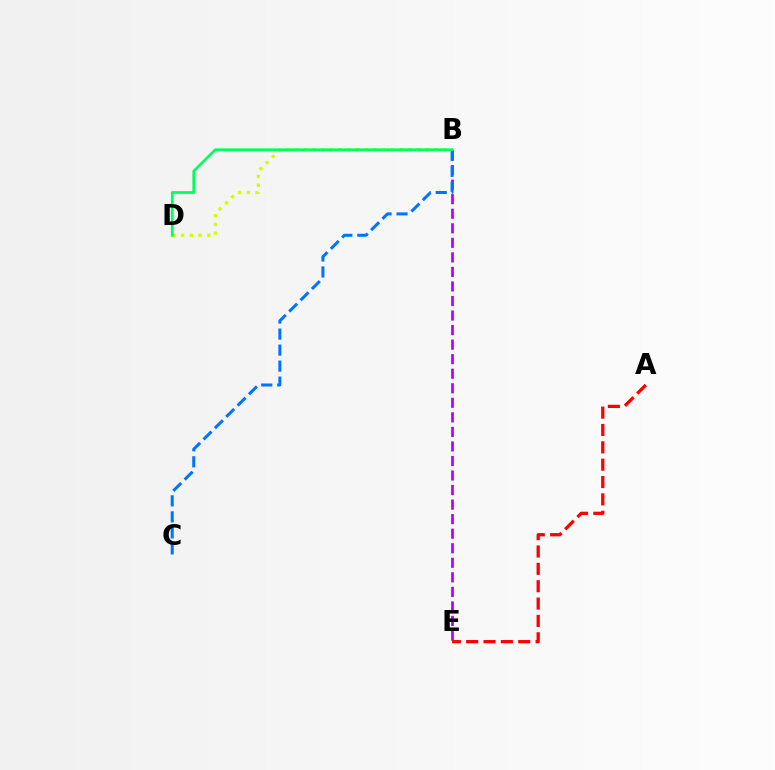{('B', 'D'): [{'color': '#d1ff00', 'line_style': 'dotted', 'thickness': 2.37}, {'color': '#00ff5c', 'line_style': 'solid', 'thickness': 1.94}], ('B', 'E'): [{'color': '#b900ff', 'line_style': 'dashed', 'thickness': 1.98}], ('B', 'C'): [{'color': '#0074ff', 'line_style': 'dashed', 'thickness': 2.17}], ('A', 'E'): [{'color': '#ff0000', 'line_style': 'dashed', 'thickness': 2.36}]}